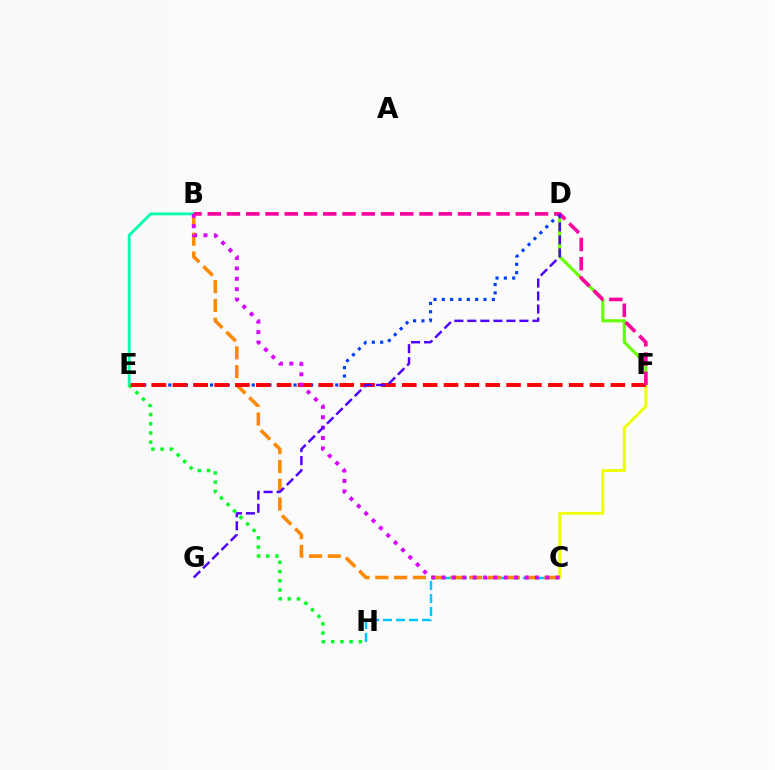{('D', 'E'): [{'color': '#003fff', 'line_style': 'dotted', 'thickness': 2.27}], ('C', 'H'): [{'color': '#00c7ff', 'line_style': 'dashed', 'thickness': 1.76}], ('D', 'F'): [{'color': '#66ff00', 'line_style': 'solid', 'thickness': 2.24}], ('B', 'C'): [{'color': '#ff8800', 'line_style': 'dashed', 'thickness': 2.55}, {'color': '#d600ff', 'line_style': 'dotted', 'thickness': 2.82}], ('B', 'E'): [{'color': '#00ffaf', 'line_style': 'solid', 'thickness': 2.03}], ('C', 'F'): [{'color': '#eeff00', 'line_style': 'solid', 'thickness': 2.09}], ('E', 'H'): [{'color': '#00ff27', 'line_style': 'dotted', 'thickness': 2.5}], ('E', 'F'): [{'color': '#ff0000', 'line_style': 'dashed', 'thickness': 2.83}], ('B', 'F'): [{'color': '#ff00a0', 'line_style': 'dashed', 'thickness': 2.62}], ('D', 'G'): [{'color': '#4f00ff', 'line_style': 'dashed', 'thickness': 1.77}]}